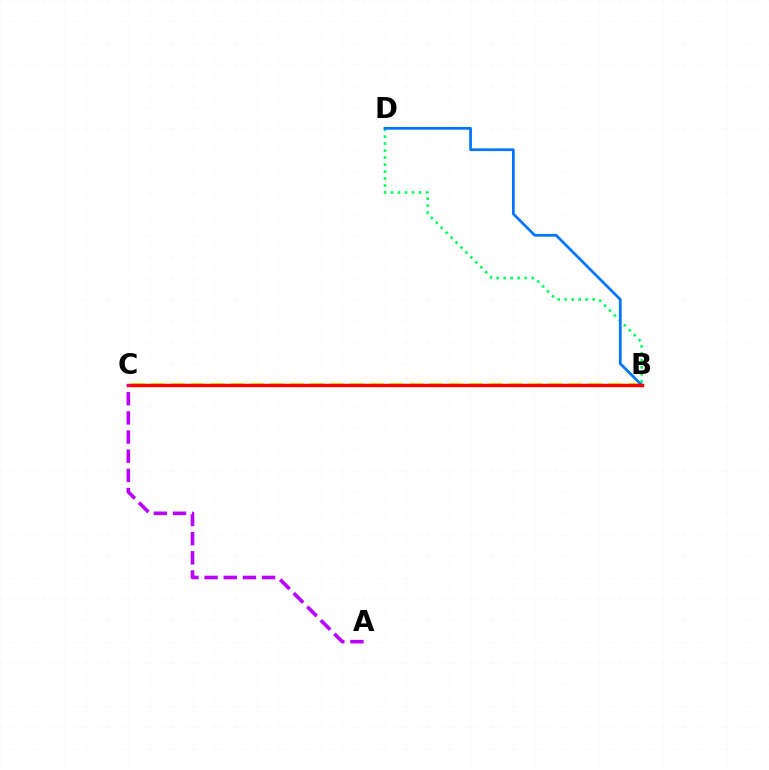{('B', 'D'): [{'color': '#00ff5c', 'line_style': 'dotted', 'thickness': 1.9}, {'color': '#0074ff', 'line_style': 'solid', 'thickness': 1.97}], ('B', 'C'): [{'color': '#d1ff00', 'line_style': 'dashed', 'thickness': 2.7}, {'color': '#ff0000', 'line_style': 'solid', 'thickness': 2.47}], ('A', 'C'): [{'color': '#b900ff', 'line_style': 'dashed', 'thickness': 2.6}]}